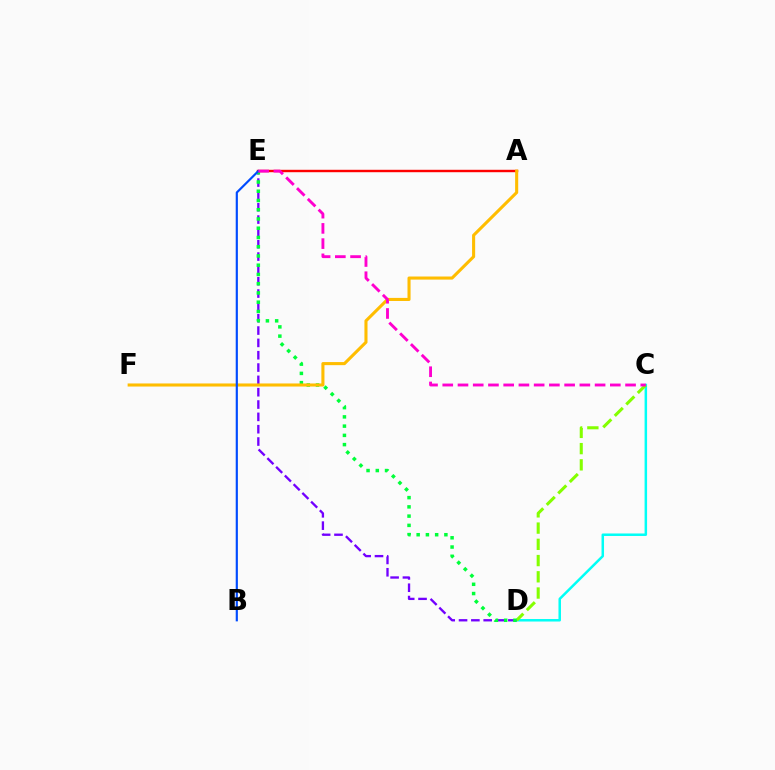{('C', 'D'): [{'color': '#00fff6', 'line_style': 'solid', 'thickness': 1.8}, {'color': '#84ff00', 'line_style': 'dashed', 'thickness': 2.21}], ('D', 'E'): [{'color': '#7200ff', 'line_style': 'dashed', 'thickness': 1.68}, {'color': '#00ff39', 'line_style': 'dotted', 'thickness': 2.51}], ('A', 'E'): [{'color': '#ff0000', 'line_style': 'solid', 'thickness': 1.74}], ('A', 'F'): [{'color': '#ffbd00', 'line_style': 'solid', 'thickness': 2.22}], ('B', 'E'): [{'color': '#004bff', 'line_style': 'solid', 'thickness': 1.56}], ('C', 'E'): [{'color': '#ff00cf', 'line_style': 'dashed', 'thickness': 2.07}]}